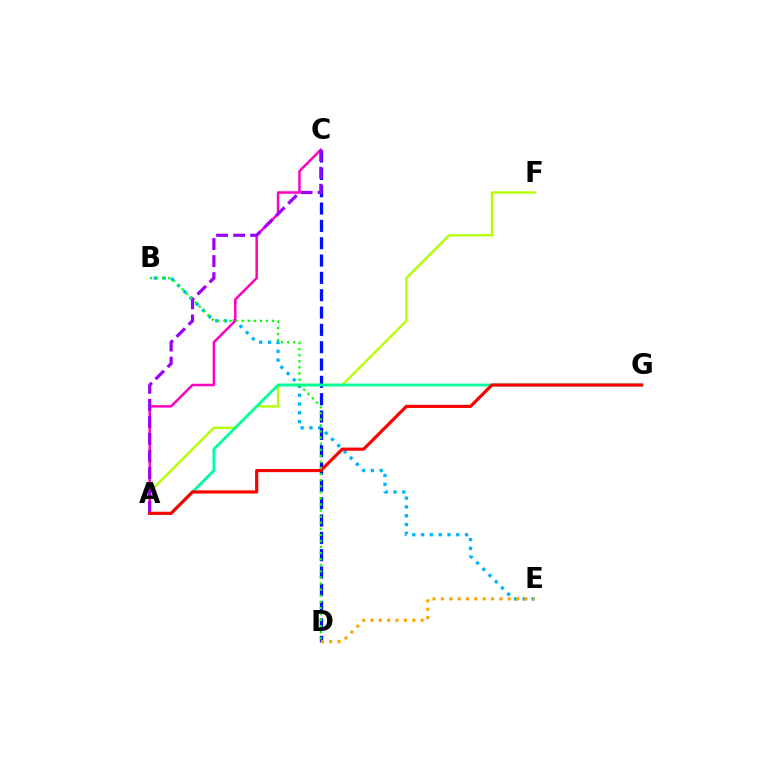{('A', 'F'): [{'color': '#b3ff00', 'line_style': 'solid', 'thickness': 1.7}], ('B', 'E'): [{'color': '#00b5ff', 'line_style': 'dotted', 'thickness': 2.39}], ('C', 'D'): [{'color': '#0010ff', 'line_style': 'dashed', 'thickness': 2.35}], ('D', 'E'): [{'color': '#ffa500', 'line_style': 'dotted', 'thickness': 2.27}], ('A', 'C'): [{'color': '#ff00bd', 'line_style': 'solid', 'thickness': 1.79}, {'color': '#9b00ff', 'line_style': 'dashed', 'thickness': 2.31}], ('A', 'G'): [{'color': '#00ff9d', 'line_style': 'solid', 'thickness': 2.03}, {'color': '#ff0000', 'line_style': 'solid', 'thickness': 2.28}], ('B', 'D'): [{'color': '#08ff00', 'line_style': 'dotted', 'thickness': 1.65}]}